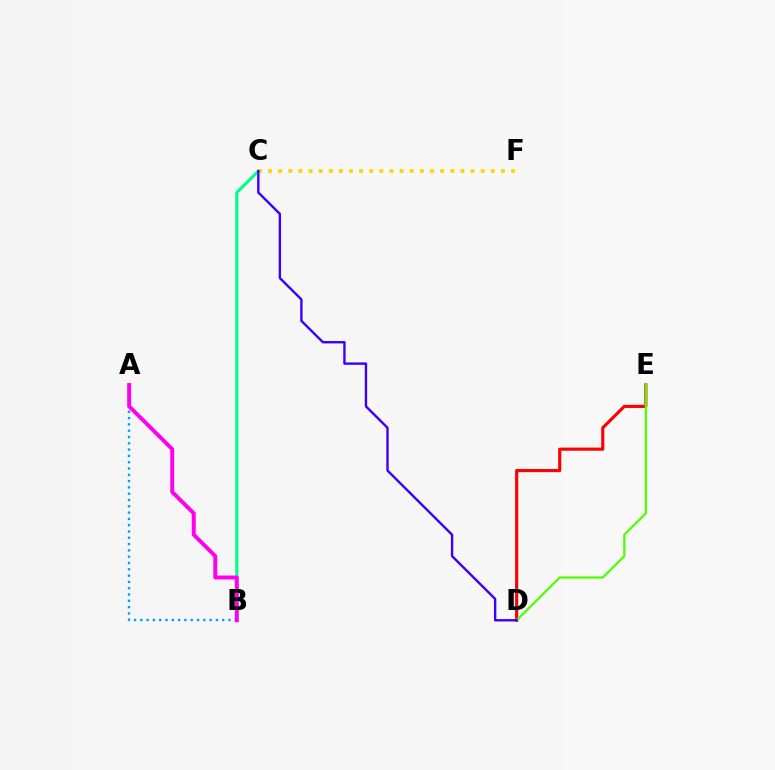{('B', 'C'): [{'color': '#00ff86', 'line_style': 'solid', 'thickness': 2.25}], ('C', 'F'): [{'color': '#ffd500', 'line_style': 'dotted', 'thickness': 2.75}], ('D', 'E'): [{'color': '#ff0000', 'line_style': 'solid', 'thickness': 2.27}, {'color': '#4fff00', 'line_style': 'solid', 'thickness': 1.6}], ('A', 'B'): [{'color': '#009eff', 'line_style': 'dotted', 'thickness': 1.71}, {'color': '#ff00ed', 'line_style': 'solid', 'thickness': 2.83}], ('C', 'D'): [{'color': '#3700ff', 'line_style': 'solid', 'thickness': 1.72}]}